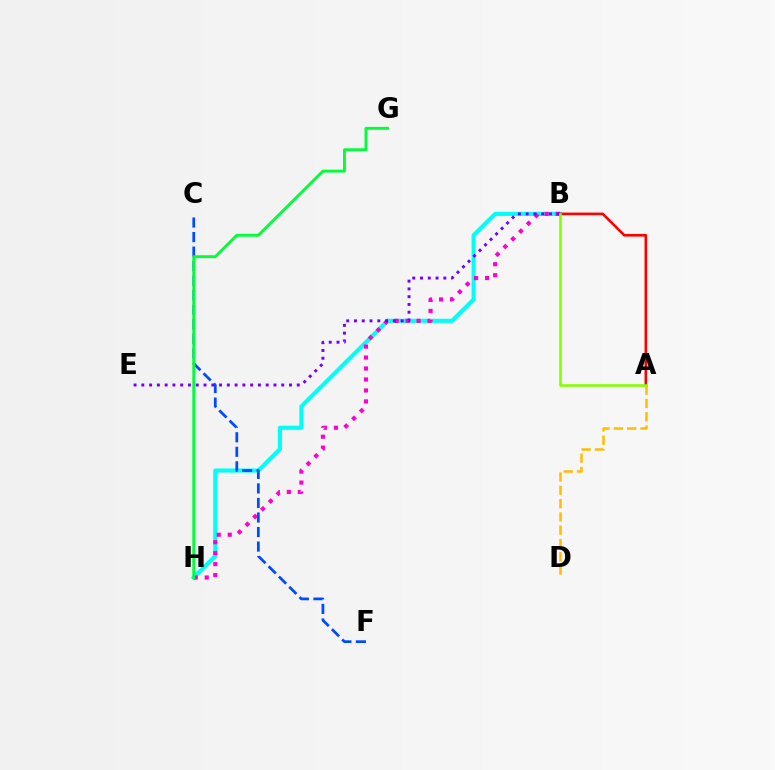{('B', 'H'): [{'color': '#00fff6', 'line_style': 'solid', 'thickness': 2.96}, {'color': '#ff00cf', 'line_style': 'dotted', 'thickness': 2.98}], ('A', 'B'): [{'color': '#ff0000', 'line_style': 'solid', 'thickness': 1.9}, {'color': '#84ff00', 'line_style': 'solid', 'thickness': 1.88}], ('C', 'F'): [{'color': '#004bff', 'line_style': 'dashed', 'thickness': 1.98}], ('A', 'D'): [{'color': '#ffbd00', 'line_style': 'dashed', 'thickness': 1.81}], ('G', 'H'): [{'color': '#00ff39', 'line_style': 'solid', 'thickness': 2.08}], ('B', 'E'): [{'color': '#7200ff', 'line_style': 'dotted', 'thickness': 2.11}]}